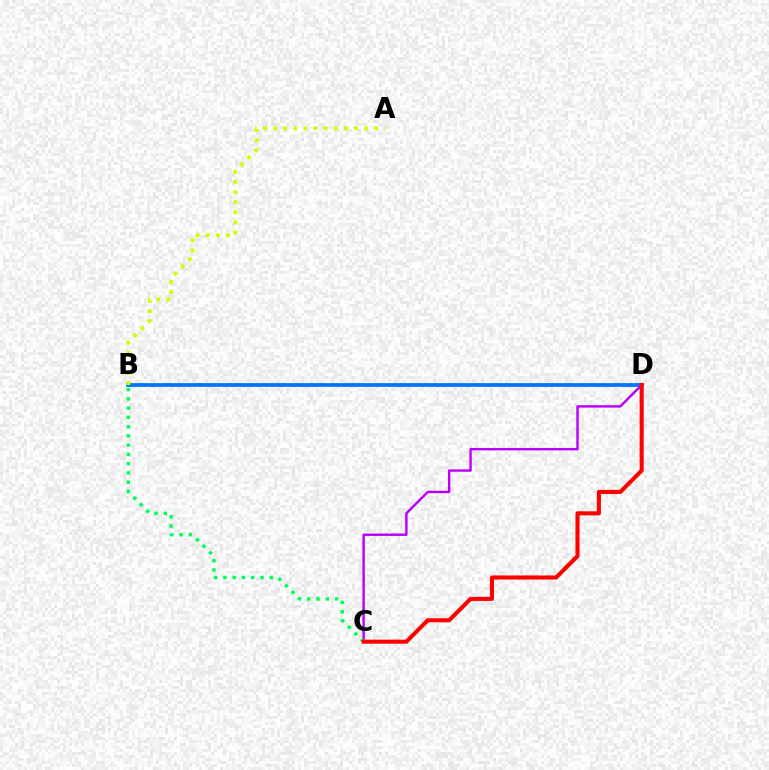{('B', 'D'): [{'color': '#0074ff', 'line_style': 'solid', 'thickness': 2.7}], ('C', 'D'): [{'color': '#b900ff', 'line_style': 'solid', 'thickness': 1.73}, {'color': '#ff0000', 'line_style': 'solid', 'thickness': 2.93}], ('B', 'C'): [{'color': '#00ff5c', 'line_style': 'dotted', 'thickness': 2.52}], ('A', 'B'): [{'color': '#d1ff00', 'line_style': 'dotted', 'thickness': 2.75}]}